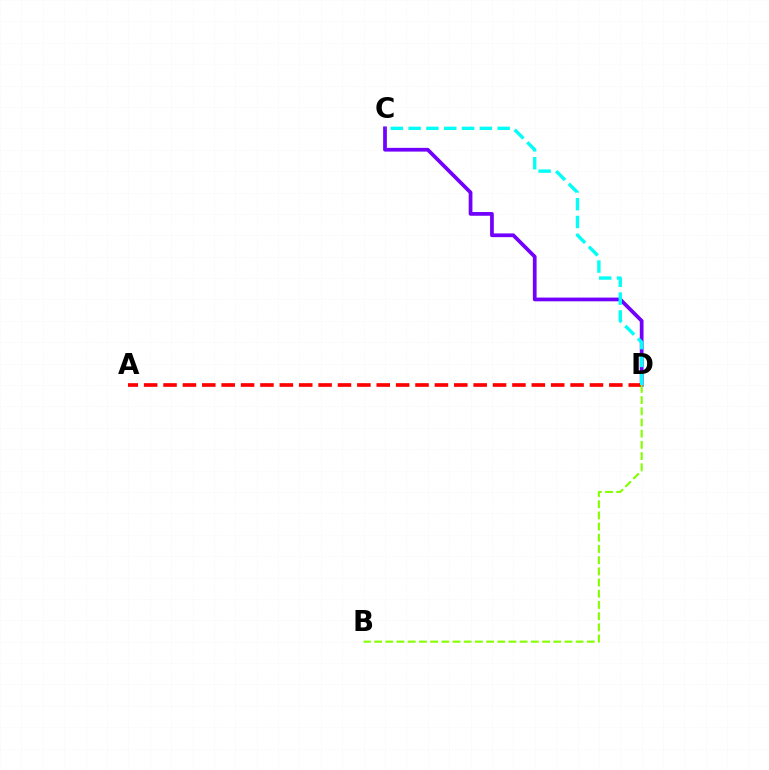{('C', 'D'): [{'color': '#7200ff', 'line_style': 'solid', 'thickness': 2.69}, {'color': '#00fff6', 'line_style': 'dashed', 'thickness': 2.42}], ('A', 'D'): [{'color': '#ff0000', 'line_style': 'dashed', 'thickness': 2.63}], ('B', 'D'): [{'color': '#84ff00', 'line_style': 'dashed', 'thickness': 1.52}]}